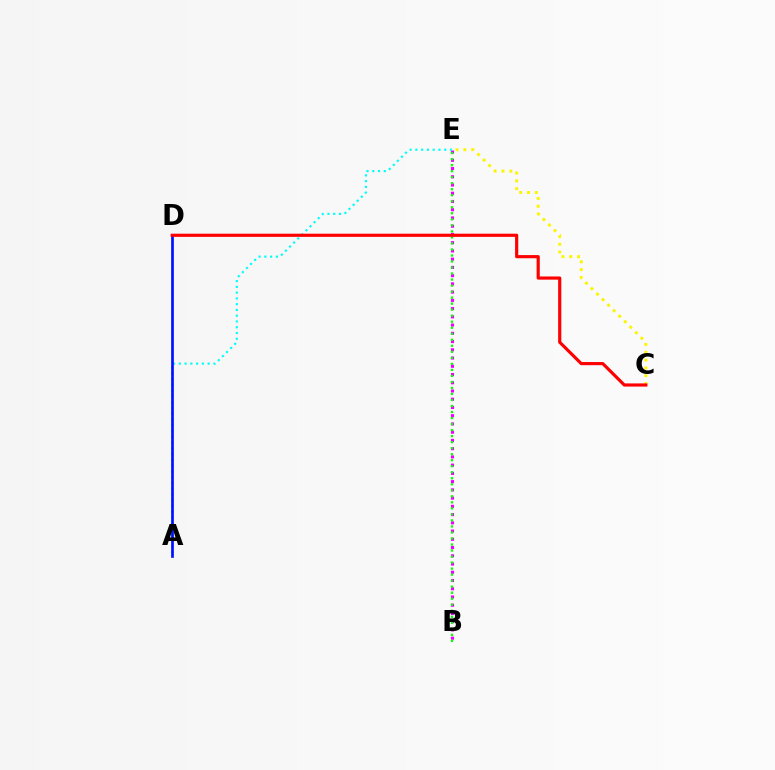{('C', 'E'): [{'color': '#fcf500', 'line_style': 'dotted', 'thickness': 2.12}], ('B', 'E'): [{'color': '#ee00ff', 'line_style': 'dotted', 'thickness': 2.24}, {'color': '#08ff00', 'line_style': 'dotted', 'thickness': 1.64}], ('A', 'E'): [{'color': '#00fff6', 'line_style': 'dotted', 'thickness': 1.57}], ('A', 'D'): [{'color': '#0010ff', 'line_style': 'solid', 'thickness': 1.92}], ('C', 'D'): [{'color': '#ff0000', 'line_style': 'solid', 'thickness': 2.28}]}